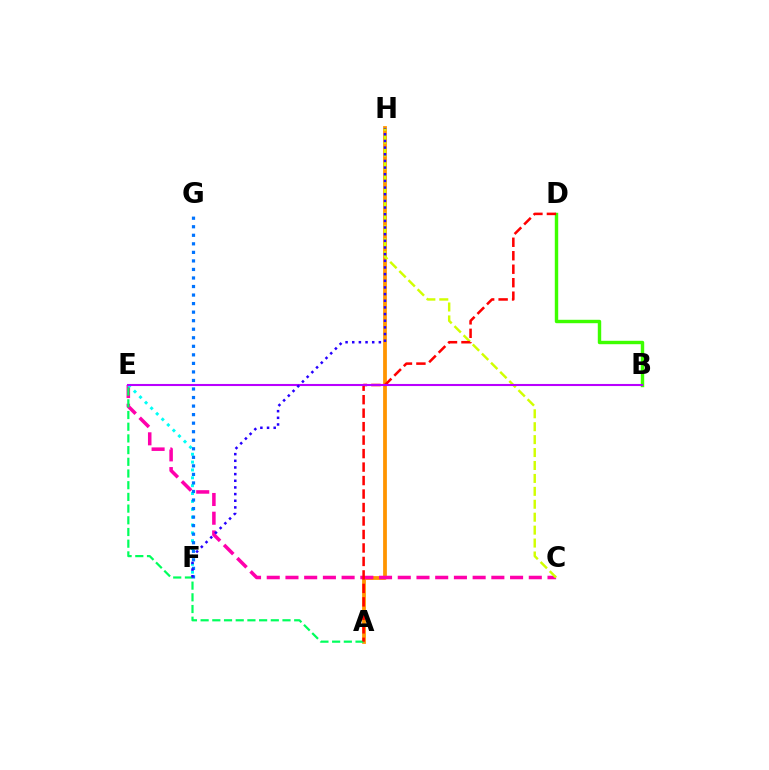{('A', 'H'): [{'color': '#ff9400', 'line_style': 'solid', 'thickness': 2.72}], ('C', 'E'): [{'color': '#ff00ac', 'line_style': 'dashed', 'thickness': 2.54}], ('E', 'F'): [{'color': '#00fff6', 'line_style': 'dotted', 'thickness': 2.14}], ('A', 'E'): [{'color': '#00ff5c', 'line_style': 'dashed', 'thickness': 1.59}], ('C', 'H'): [{'color': '#d1ff00', 'line_style': 'dashed', 'thickness': 1.76}], ('F', 'G'): [{'color': '#0074ff', 'line_style': 'dotted', 'thickness': 2.32}], ('B', 'D'): [{'color': '#3dff00', 'line_style': 'solid', 'thickness': 2.46}], ('A', 'D'): [{'color': '#ff0000', 'line_style': 'dashed', 'thickness': 1.83}], ('B', 'E'): [{'color': '#b900ff', 'line_style': 'solid', 'thickness': 1.5}], ('F', 'H'): [{'color': '#2500ff', 'line_style': 'dotted', 'thickness': 1.81}]}